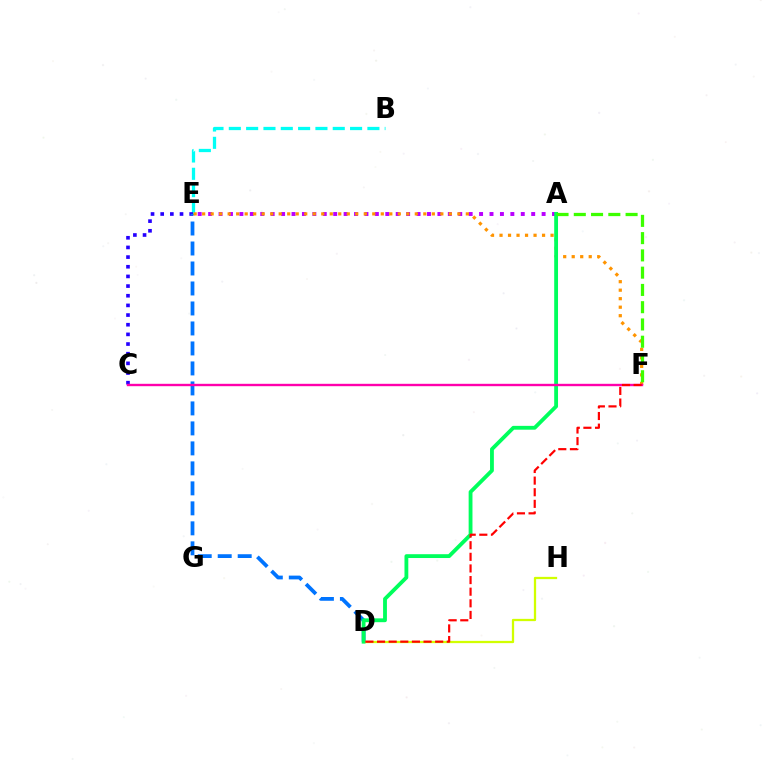{('B', 'E'): [{'color': '#00fff6', 'line_style': 'dashed', 'thickness': 2.35}], ('C', 'E'): [{'color': '#2500ff', 'line_style': 'dotted', 'thickness': 2.62}], ('D', 'E'): [{'color': '#0074ff', 'line_style': 'dashed', 'thickness': 2.72}], ('D', 'H'): [{'color': '#d1ff00', 'line_style': 'solid', 'thickness': 1.64}], ('A', 'E'): [{'color': '#b900ff', 'line_style': 'dotted', 'thickness': 2.83}], ('E', 'F'): [{'color': '#ff9400', 'line_style': 'dotted', 'thickness': 2.31}], ('A', 'D'): [{'color': '#00ff5c', 'line_style': 'solid', 'thickness': 2.75}], ('A', 'F'): [{'color': '#3dff00', 'line_style': 'dashed', 'thickness': 2.35}], ('C', 'F'): [{'color': '#ff00ac', 'line_style': 'solid', 'thickness': 1.72}], ('D', 'F'): [{'color': '#ff0000', 'line_style': 'dashed', 'thickness': 1.58}]}